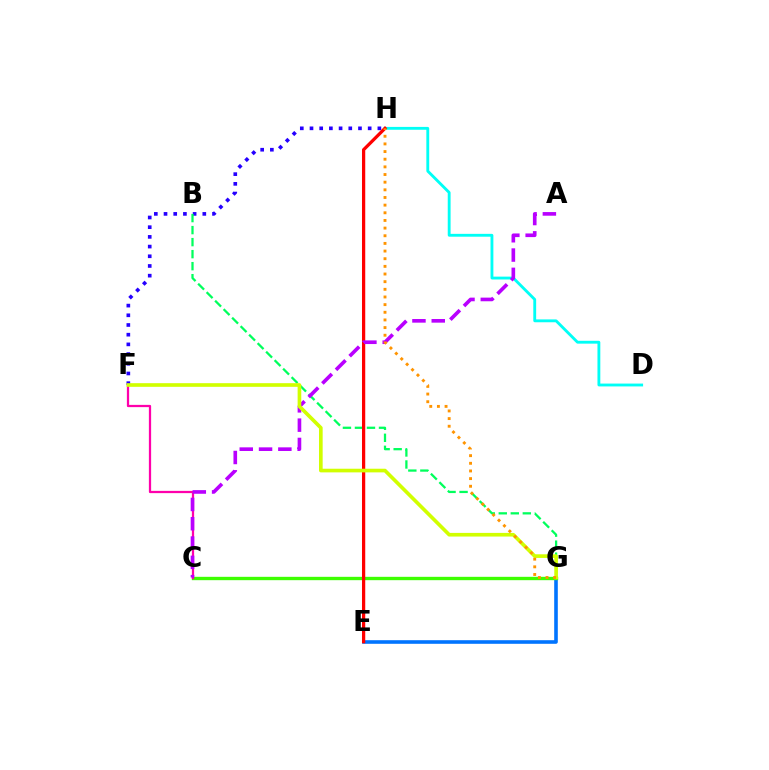{('E', 'G'): [{'color': '#0074ff', 'line_style': 'solid', 'thickness': 2.59}], ('F', 'H'): [{'color': '#2500ff', 'line_style': 'dotted', 'thickness': 2.63}], ('C', 'G'): [{'color': '#3dff00', 'line_style': 'solid', 'thickness': 2.41}], ('B', 'G'): [{'color': '#00ff5c', 'line_style': 'dashed', 'thickness': 1.63}], ('D', 'H'): [{'color': '#00fff6', 'line_style': 'solid', 'thickness': 2.05}], ('E', 'H'): [{'color': '#ff0000', 'line_style': 'solid', 'thickness': 2.34}], ('C', 'F'): [{'color': '#ff00ac', 'line_style': 'solid', 'thickness': 1.62}], ('A', 'C'): [{'color': '#b900ff', 'line_style': 'dashed', 'thickness': 2.62}], ('F', 'G'): [{'color': '#d1ff00', 'line_style': 'solid', 'thickness': 2.63}], ('G', 'H'): [{'color': '#ff9400', 'line_style': 'dotted', 'thickness': 2.08}]}